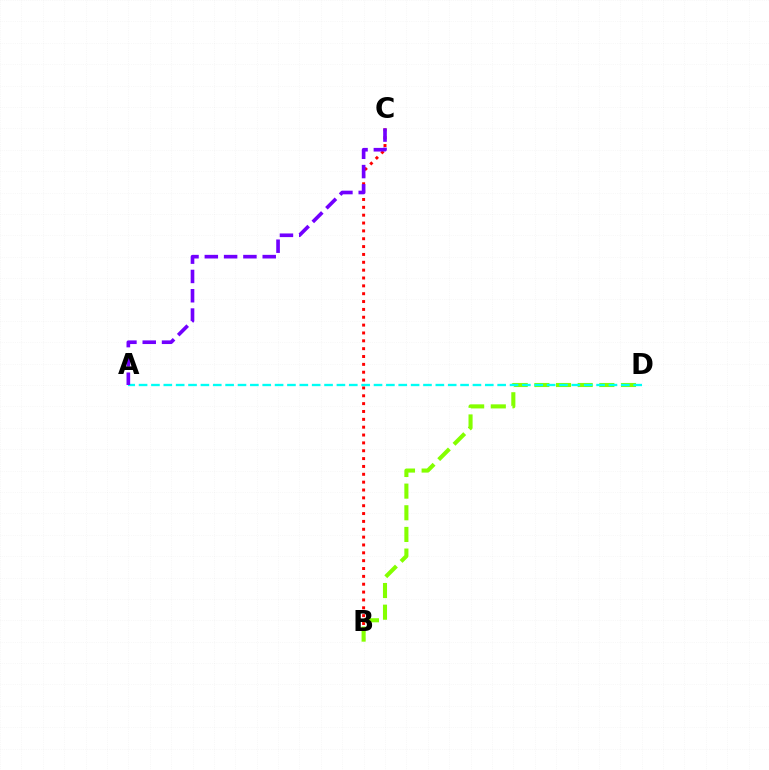{('B', 'C'): [{'color': '#ff0000', 'line_style': 'dotted', 'thickness': 2.13}], ('B', 'D'): [{'color': '#84ff00', 'line_style': 'dashed', 'thickness': 2.94}], ('A', 'D'): [{'color': '#00fff6', 'line_style': 'dashed', 'thickness': 1.68}], ('A', 'C'): [{'color': '#7200ff', 'line_style': 'dashed', 'thickness': 2.62}]}